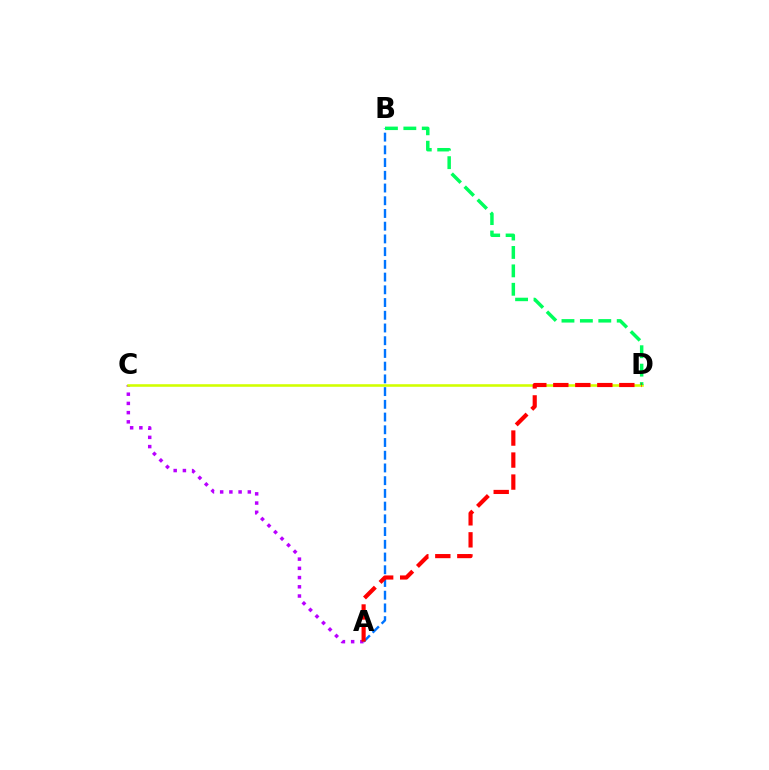{('A', 'C'): [{'color': '#b900ff', 'line_style': 'dotted', 'thickness': 2.51}], ('C', 'D'): [{'color': '#d1ff00', 'line_style': 'solid', 'thickness': 1.86}], ('A', 'B'): [{'color': '#0074ff', 'line_style': 'dashed', 'thickness': 1.73}], ('B', 'D'): [{'color': '#00ff5c', 'line_style': 'dashed', 'thickness': 2.5}], ('A', 'D'): [{'color': '#ff0000', 'line_style': 'dashed', 'thickness': 2.99}]}